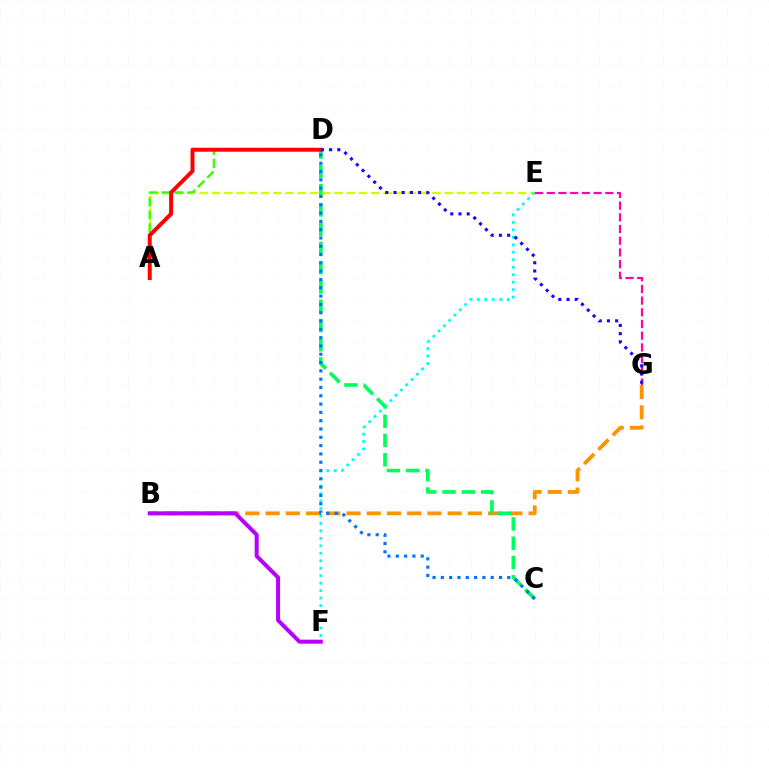{('B', 'G'): [{'color': '#ff9400', 'line_style': 'dashed', 'thickness': 2.75}], ('A', 'E'): [{'color': '#d1ff00', 'line_style': 'dashed', 'thickness': 1.66}], ('E', 'F'): [{'color': '#00fff6', 'line_style': 'dotted', 'thickness': 2.03}], ('E', 'G'): [{'color': '#ff00ac', 'line_style': 'dashed', 'thickness': 1.59}], ('A', 'D'): [{'color': '#3dff00', 'line_style': 'dashed', 'thickness': 1.75}, {'color': '#ff0000', 'line_style': 'solid', 'thickness': 2.86}], ('C', 'D'): [{'color': '#00ff5c', 'line_style': 'dashed', 'thickness': 2.62}, {'color': '#0074ff', 'line_style': 'dotted', 'thickness': 2.26}], ('B', 'F'): [{'color': '#b900ff', 'line_style': 'solid', 'thickness': 2.89}], ('D', 'G'): [{'color': '#2500ff', 'line_style': 'dotted', 'thickness': 2.23}]}